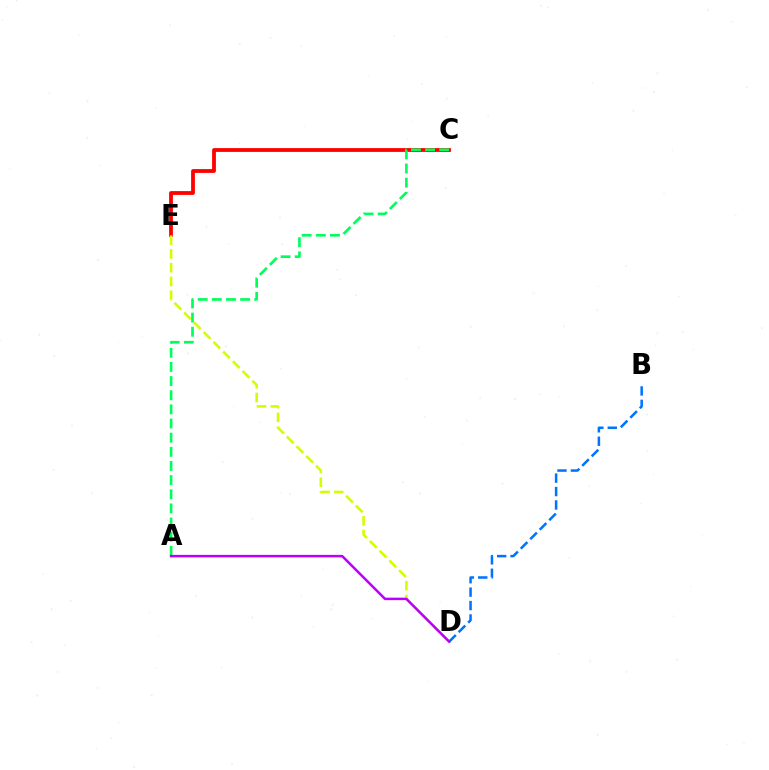{('C', 'E'): [{'color': '#ff0000', 'line_style': 'solid', 'thickness': 2.73}], ('D', 'E'): [{'color': '#d1ff00', 'line_style': 'dashed', 'thickness': 1.87}], ('A', 'C'): [{'color': '#00ff5c', 'line_style': 'dashed', 'thickness': 1.92}], ('B', 'D'): [{'color': '#0074ff', 'line_style': 'dashed', 'thickness': 1.82}], ('A', 'D'): [{'color': '#b900ff', 'line_style': 'solid', 'thickness': 1.8}]}